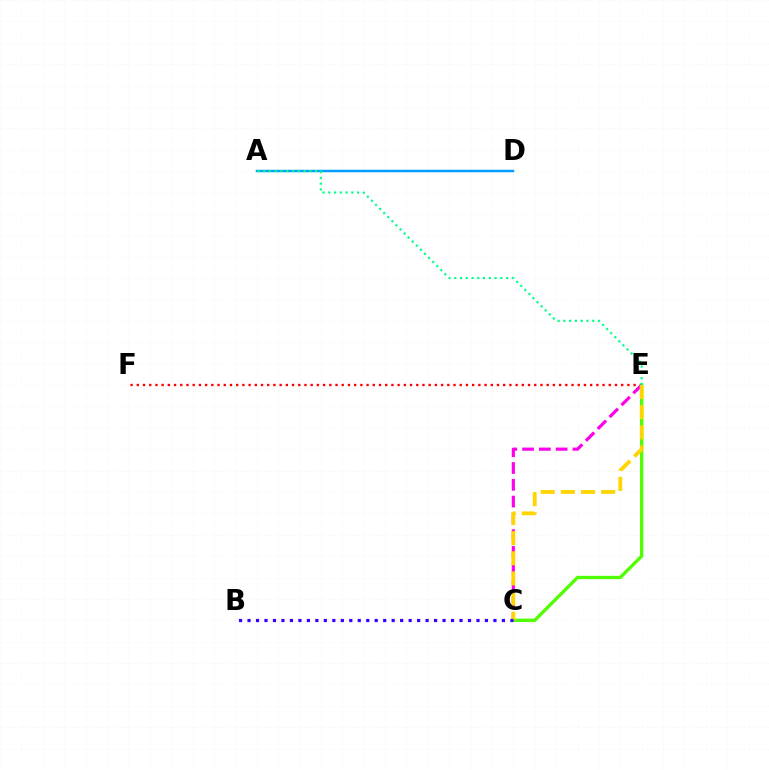{('A', 'D'): [{'color': '#009eff', 'line_style': 'solid', 'thickness': 1.78}], ('E', 'F'): [{'color': '#ff0000', 'line_style': 'dotted', 'thickness': 1.69}], ('C', 'E'): [{'color': '#4fff00', 'line_style': 'solid', 'thickness': 2.4}, {'color': '#ff00ed', 'line_style': 'dashed', 'thickness': 2.28}, {'color': '#ffd500', 'line_style': 'dashed', 'thickness': 2.74}], ('B', 'C'): [{'color': '#3700ff', 'line_style': 'dotted', 'thickness': 2.3}], ('A', 'E'): [{'color': '#00ff86', 'line_style': 'dotted', 'thickness': 1.57}]}